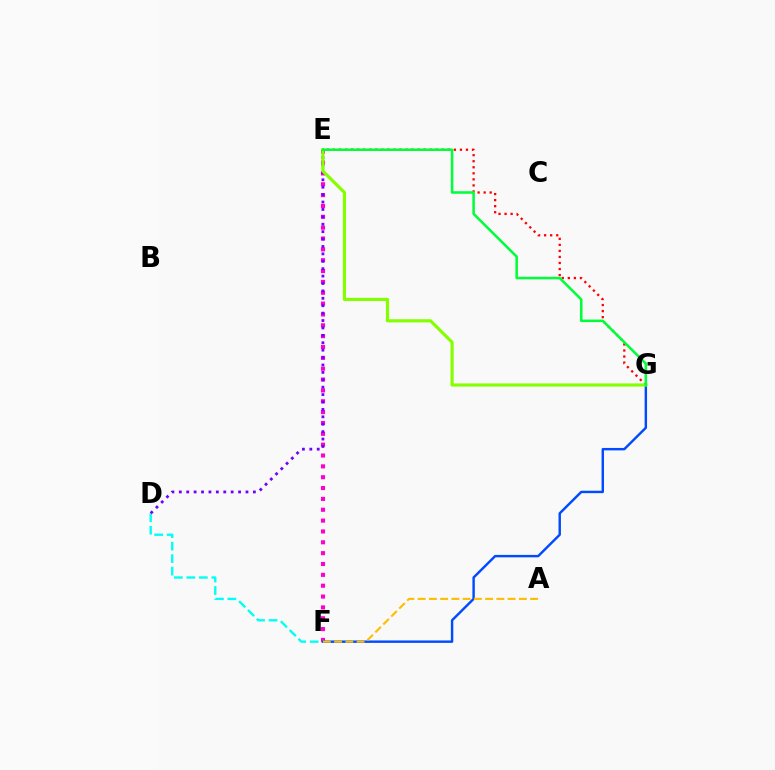{('E', 'F'): [{'color': '#ff00cf', 'line_style': 'dotted', 'thickness': 2.95}], ('D', 'F'): [{'color': '#00fff6', 'line_style': 'dashed', 'thickness': 1.7}], ('E', 'G'): [{'color': '#ff0000', 'line_style': 'dotted', 'thickness': 1.64}, {'color': '#84ff00', 'line_style': 'solid', 'thickness': 2.27}, {'color': '#00ff39', 'line_style': 'solid', 'thickness': 1.83}], ('F', 'G'): [{'color': '#004bff', 'line_style': 'solid', 'thickness': 1.75}], ('A', 'F'): [{'color': '#ffbd00', 'line_style': 'dashed', 'thickness': 1.53}], ('D', 'E'): [{'color': '#7200ff', 'line_style': 'dotted', 'thickness': 2.01}]}